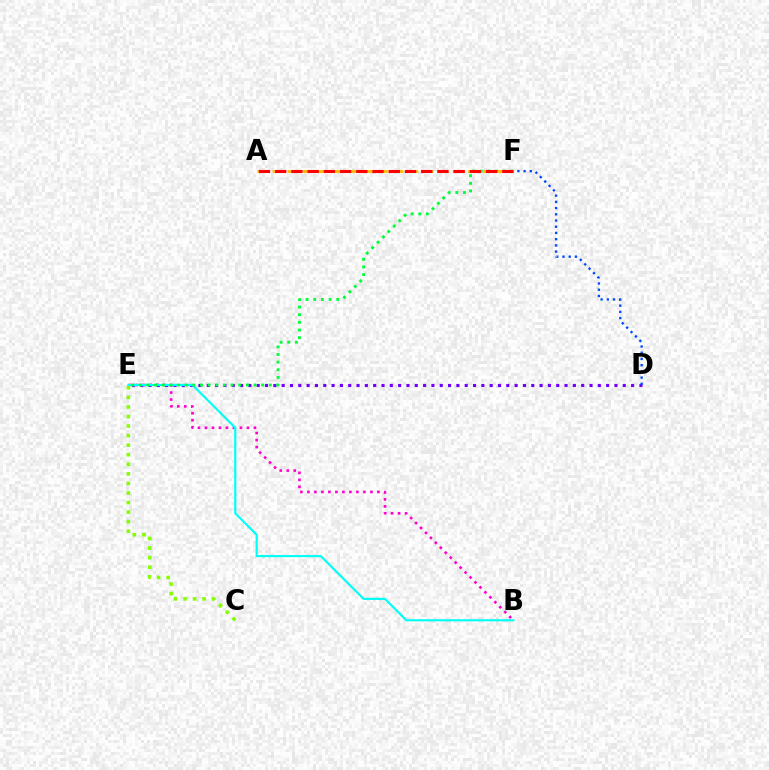{('B', 'E'): [{'color': '#ff00cf', 'line_style': 'dotted', 'thickness': 1.9}, {'color': '#00fff6', 'line_style': 'solid', 'thickness': 1.56}], ('D', 'E'): [{'color': '#7200ff', 'line_style': 'dotted', 'thickness': 2.26}], ('E', 'F'): [{'color': '#00ff39', 'line_style': 'dotted', 'thickness': 2.08}], ('A', 'F'): [{'color': '#ffbd00', 'line_style': 'dashed', 'thickness': 2.04}, {'color': '#ff0000', 'line_style': 'dashed', 'thickness': 2.2}], ('D', 'F'): [{'color': '#004bff', 'line_style': 'dotted', 'thickness': 1.69}], ('C', 'E'): [{'color': '#84ff00', 'line_style': 'dotted', 'thickness': 2.6}]}